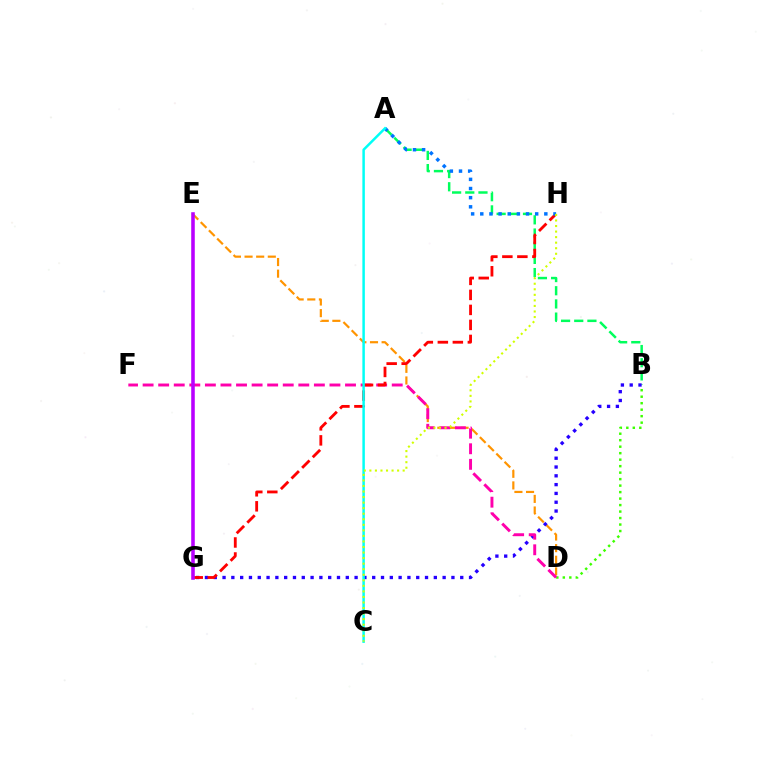{('B', 'D'): [{'color': '#3dff00', 'line_style': 'dotted', 'thickness': 1.76}], ('A', 'B'): [{'color': '#00ff5c', 'line_style': 'dashed', 'thickness': 1.79}], ('D', 'E'): [{'color': '#ff9400', 'line_style': 'dashed', 'thickness': 1.58}], ('B', 'G'): [{'color': '#2500ff', 'line_style': 'dotted', 'thickness': 2.39}], ('D', 'F'): [{'color': '#ff00ac', 'line_style': 'dashed', 'thickness': 2.12}], ('G', 'H'): [{'color': '#ff0000', 'line_style': 'dashed', 'thickness': 2.04}], ('A', 'H'): [{'color': '#0074ff', 'line_style': 'dotted', 'thickness': 2.49}], ('A', 'C'): [{'color': '#00fff6', 'line_style': 'solid', 'thickness': 1.79}], ('C', 'H'): [{'color': '#d1ff00', 'line_style': 'dotted', 'thickness': 1.51}], ('E', 'G'): [{'color': '#b900ff', 'line_style': 'solid', 'thickness': 2.56}]}